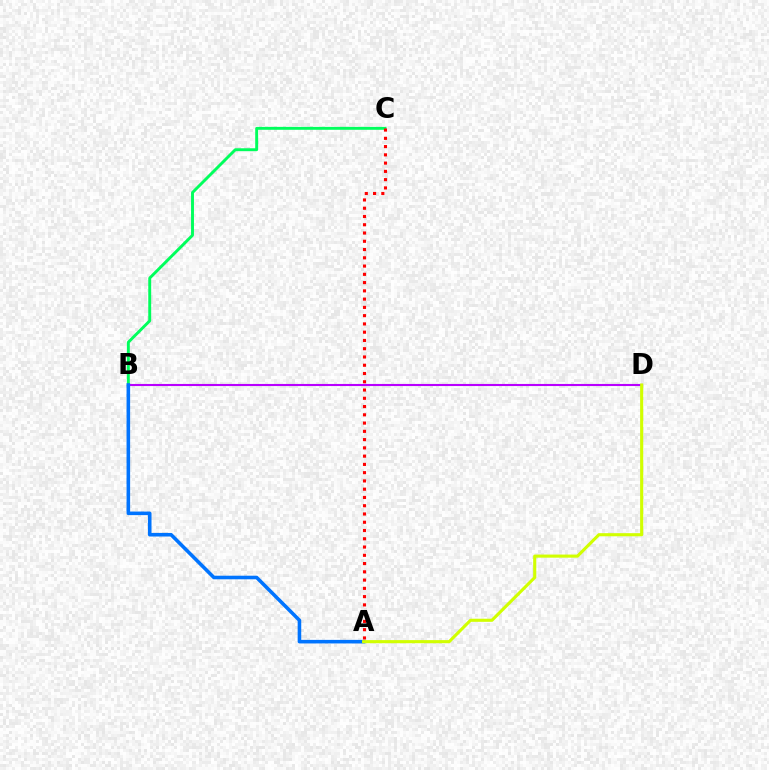{('B', 'C'): [{'color': '#00ff5c', 'line_style': 'solid', 'thickness': 2.1}], ('B', 'D'): [{'color': '#b900ff', 'line_style': 'solid', 'thickness': 1.51}], ('A', 'B'): [{'color': '#0074ff', 'line_style': 'solid', 'thickness': 2.57}], ('A', 'D'): [{'color': '#d1ff00', 'line_style': 'solid', 'thickness': 2.23}], ('A', 'C'): [{'color': '#ff0000', 'line_style': 'dotted', 'thickness': 2.25}]}